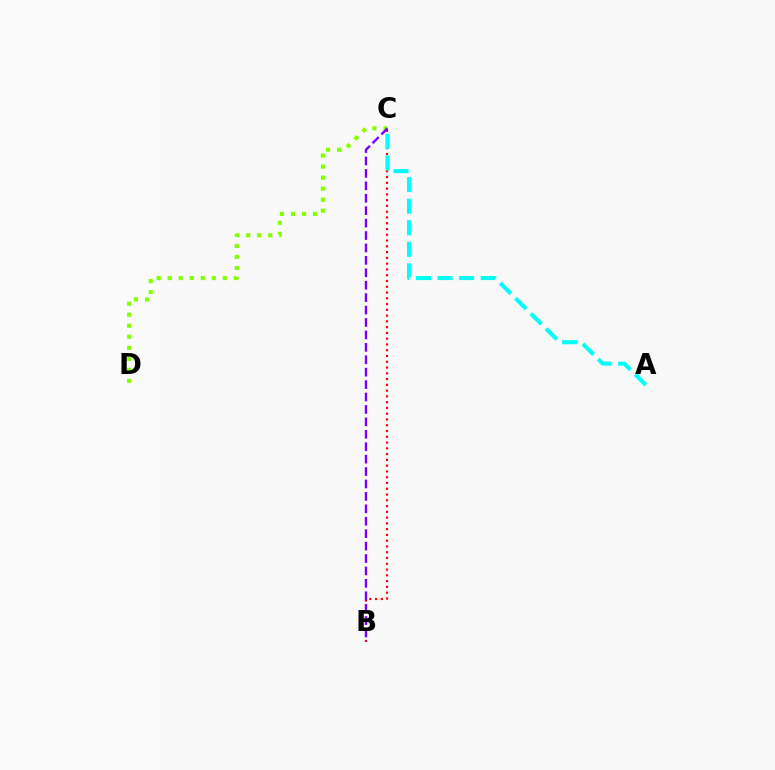{('C', 'D'): [{'color': '#84ff00', 'line_style': 'dotted', 'thickness': 3.0}], ('B', 'C'): [{'color': '#ff0000', 'line_style': 'dotted', 'thickness': 1.57}, {'color': '#7200ff', 'line_style': 'dashed', 'thickness': 1.69}], ('A', 'C'): [{'color': '#00fff6', 'line_style': 'dashed', 'thickness': 2.93}]}